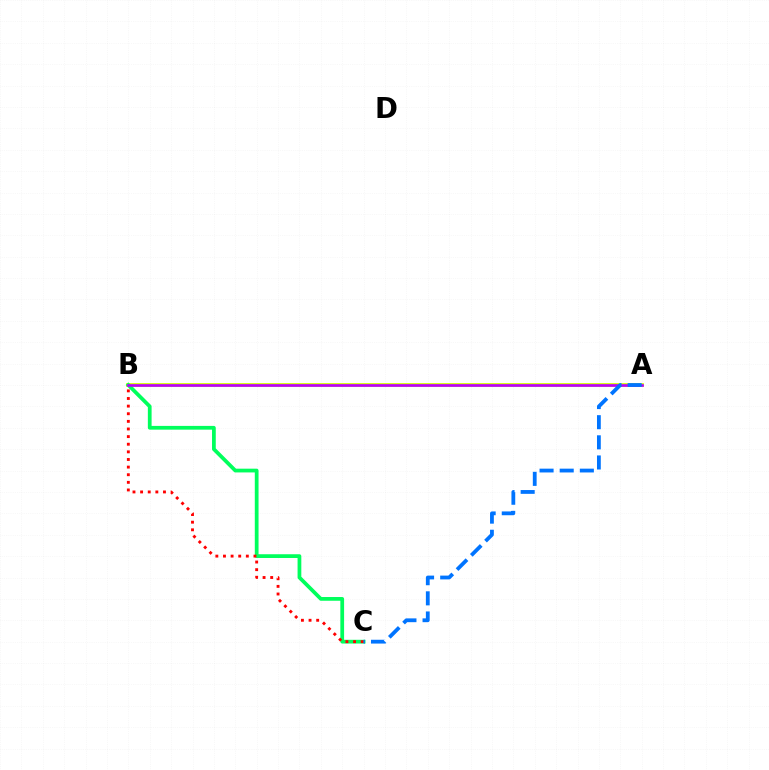{('A', 'B'): [{'color': '#d1ff00', 'line_style': 'solid', 'thickness': 2.73}, {'color': '#b900ff', 'line_style': 'solid', 'thickness': 1.91}], ('B', 'C'): [{'color': '#00ff5c', 'line_style': 'solid', 'thickness': 2.7}, {'color': '#ff0000', 'line_style': 'dotted', 'thickness': 2.07}], ('A', 'C'): [{'color': '#0074ff', 'line_style': 'dashed', 'thickness': 2.74}]}